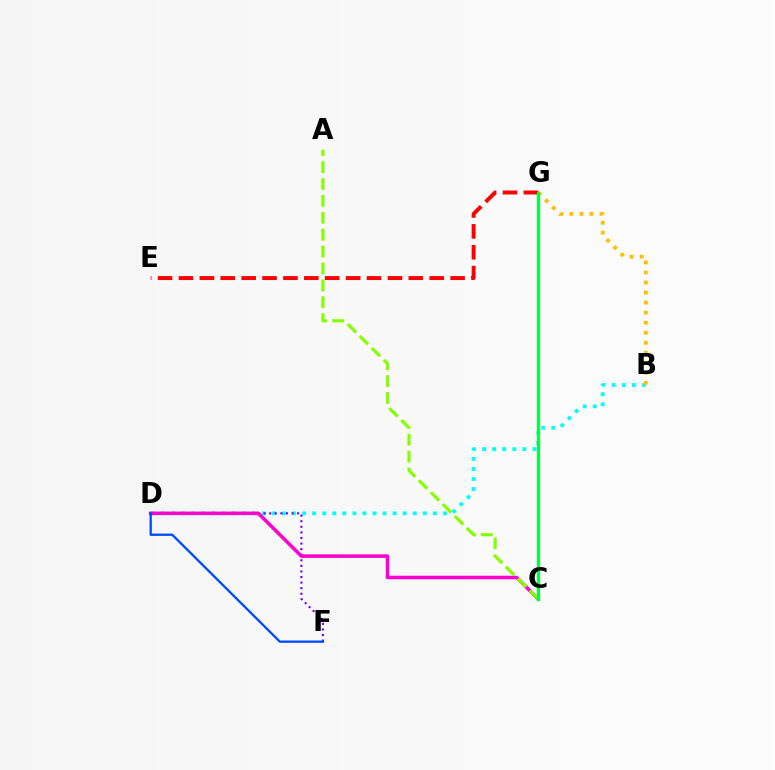{('B', 'D'): [{'color': '#00fff6', 'line_style': 'dotted', 'thickness': 2.74}], ('B', 'G'): [{'color': '#ffbd00', 'line_style': 'dotted', 'thickness': 2.73}], ('D', 'F'): [{'color': '#7200ff', 'line_style': 'dotted', 'thickness': 1.52}, {'color': '#004bff', 'line_style': 'solid', 'thickness': 1.66}], ('C', 'D'): [{'color': '#ff00cf', 'line_style': 'solid', 'thickness': 2.54}], ('E', 'G'): [{'color': '#ff0000', 'line_style': 'dashed', 'thickness': 2.84}], ('A', 'C'): [{'color': '#84ff00', 'line_style': 'dashed', 'thickness': 2.29}], ('C', 'G'): [{'color': '#00ff39', 'line_style': 'solid', 'thickness': 2.25}]}